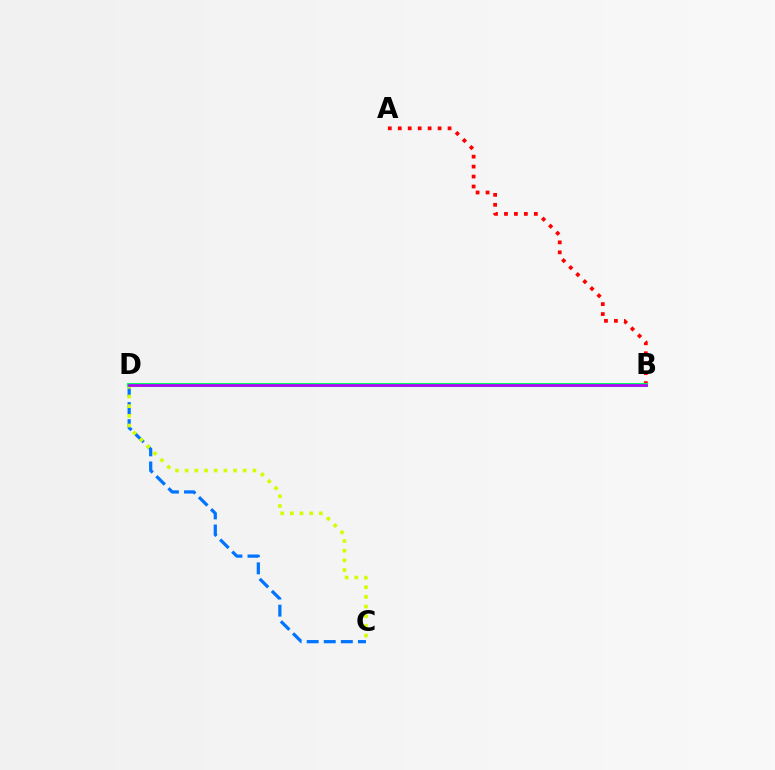{('C', 'D'): [{'color': '#0074ff', 'line_style': 'dashed', 'thickness': 2.32}, {'color': '#d1ff00', 'line_style': 'dotted', 'thickness': 2.63}], ('A', 'B'): [{'color': '#ff0000', 'line_style': 'dotted', 'thickness': 2.7}], ('B', 'D'): [{'color': '#00ff5c', 'line_style': 'solid', 'thickness': 2.91}, {'color': '#b900ff', 'line_style': 'solid', 'thickness': 1.94}]}